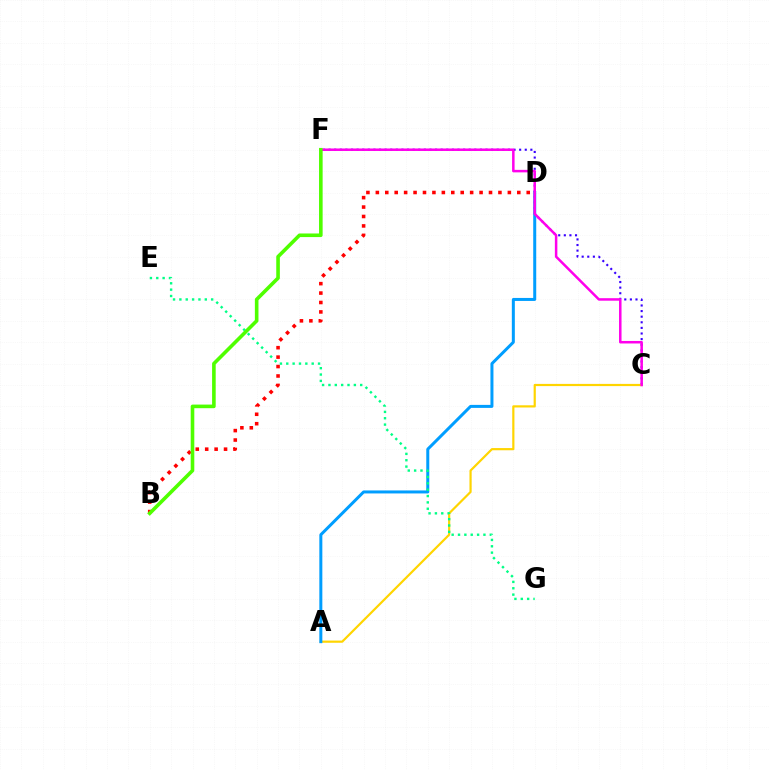{('C', 'F'): [{'color': '#3700ff', 'line_style': 'dotted', 'thickness': 1.52}, {'color': '#ff00ed', 'line_style': 'solid', 'thickness': 1.8}], ('A', 'C'): [{'color': '#ffd500', 'line_style': 'solid', 'thickness': 1.58}], ('B', 'D'): [{'color': '#ff0000', 'line_style': 'dotted', 'thickness': 2.56}], ('A', 'D'): [{'color': '#009eff', 'line_style': 'solid', 'thickness': 2.16}], ('E', 'G'): [{'color': '#00ff86', 'line_style': 'dotted', 'thickness': 1.73}], ('B', 'F'): [{'color': '#4fff00', 'line_style': 'solid', 'thickness': 2.59}]}